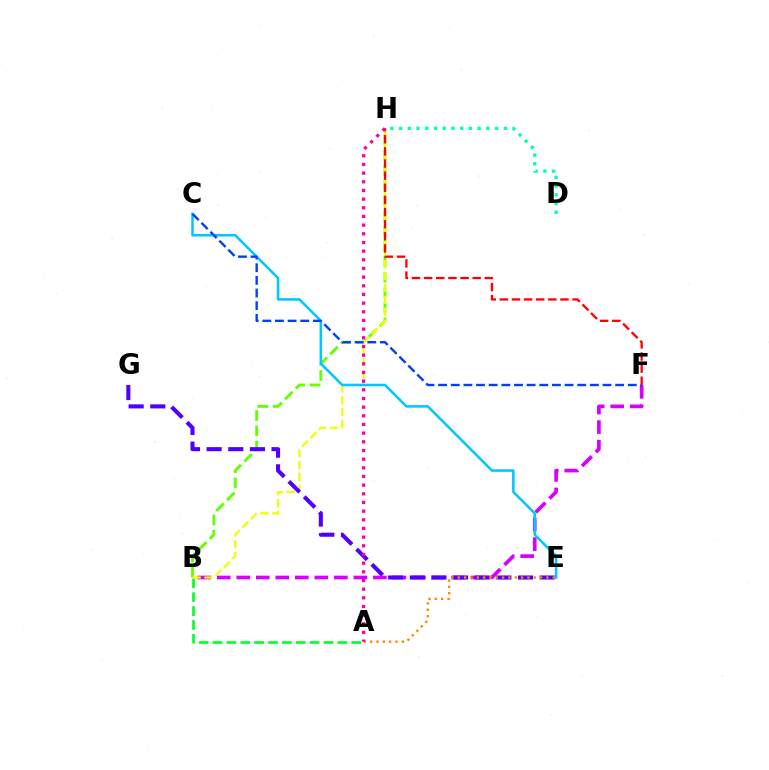{('A', 'B'): [{'color': '#00ff27', 'line_style': 'dashed', 'thickness': 1.88}], ('B', 'H'): [{'color': '#66ff00', 'line_style': 'dashed', 'thickness': 2.07}, {'color': '#eeff00', 'line_style': 'dashed', 'thickness': 1.61}], ('B', 'F'): [{'color': '#d600ff', 'line_style': 'dashed', 'thickness': 2.65}], ('D', 'H'): [{'color': '#00ffaf', 'line_style': 'dotted', 'thickness': 2.37}], ('C', 'E'): [{'color': '#00c7ff', 'line_style': 'solid', 'thickness': 1.83}], ('F', 'H'): [{'color': '#ff0000', 'line_style': 'dashed', 'thickness': 1.65}], ('E', 'G'): [{'color': '#4f00ff', 'line_style': 'dashed', 'thickness': 2.94}], ('C', 'F'): [{'color': '#003fff', 'line_style': 'dashed', 'thickness': 1.72}], ('A', 'E'): [{'color': '#ff8800', 'line_style': 'dotted', 'thickness': 1.72}], ('A', 'H'): [{'color': '#ff00a0', 'line_style': 'dotted', 'thickness': 2.36}]}